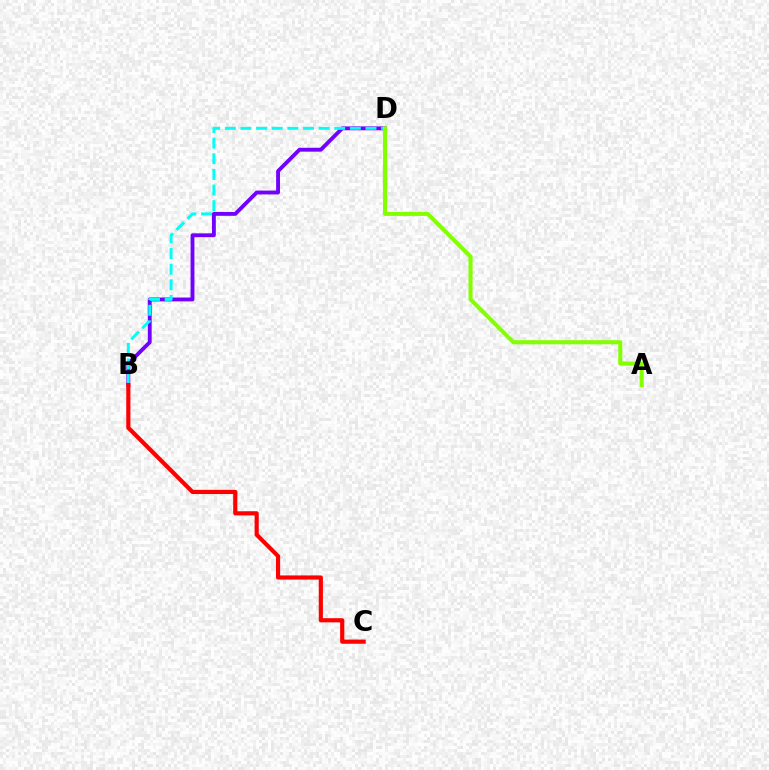{('B', 'D'): [{'color': '#7200ff', 'line_style': 'solid', 'thickness': 2.78}, {'color': '#00fff6', 'line_style': 'dashed', 'thickness': 2.12}], ('B', 'C'): [{'color': '#ff0000', 'line_style': 'solid', 'thickness': 3.0}], ('A', 'D'): [{'color': '#84ff00', 'line_style': 'solid', 'thickness': 2.93}]}